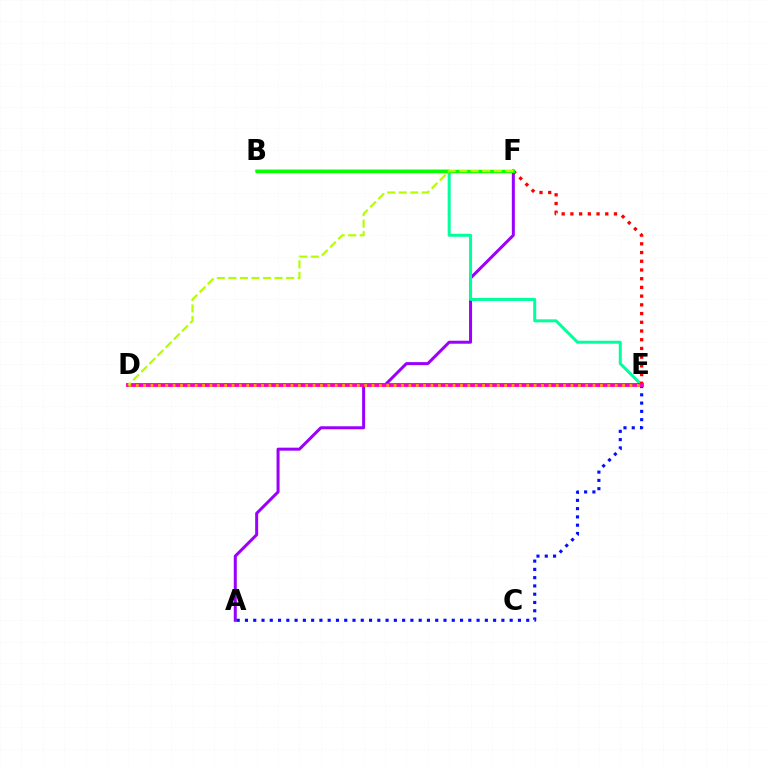{('A', 'F'): [{'color': '#9b00ff', 'line_style': 'solid', 'thickness': 2.17}], ('B', 'E'): [{'color': '#00ff9d', 'line_style': 'solid', 'thickness': 2.16}], ('D', 'E'): [{'color': '#00b5ff', 'line_style': 'dotted', 'thickness': 2.6}, {'color': '#ff00bd', 'line_style': 'solid', 'thickness': 2.77}, {'color': '#ffa500', 'line_style': 'dotted', 'thickness': 2.0}], ('A', 'E'): [{'color': '#0010ff', 'line_style': 'dotted', 'thickness': 2.25}], ('E', 'F'): [{'color': '#ff0000', 'line_style': 'dotted', 'thickness': 2.37}], ('B', 'F'): [{'color': '#08ff00', 'line_style': 'solid', 'thickness': 2.45}], ('D', 'F'): [{'color': '#b3ff00', 'line_style': 'dashed', 'thickness': 1.57}]}